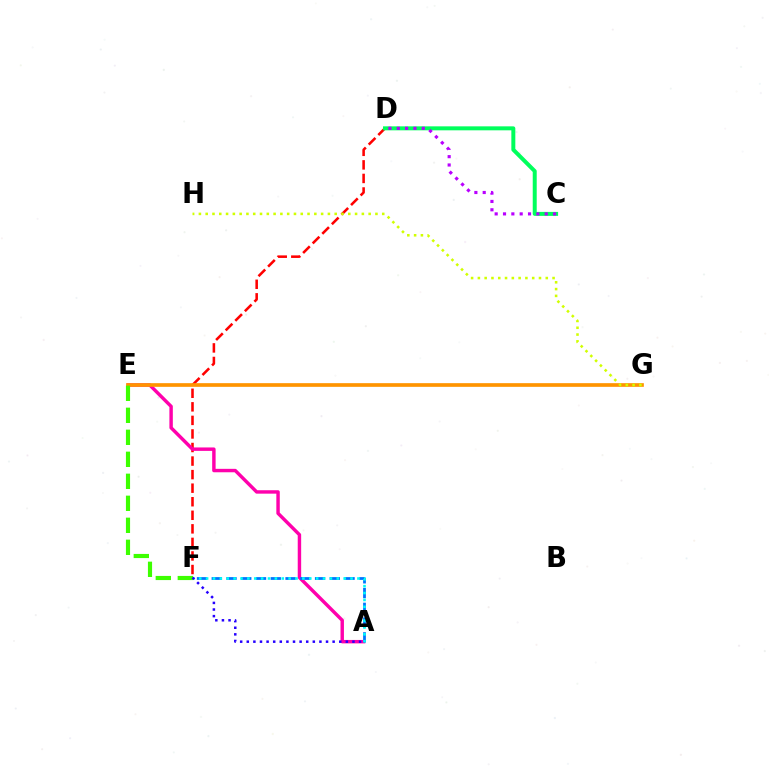{('D', 'F'): [{'color': '#ff0000', 'line_style': 'dashed', 'thickness': 1.84}], ('C', 'D'): [{'color': '#00ff5c', 'line_style': 'solid', 'thickness': 2.87}, {'color': '#b900ff', 'line_style': 'dotted', 'thickness': 2.27}], ('A', 'E'): [{'color': '#ff00ac', 'line_style': 'solid', 'thickness': 2.47}], ('A', 'F'): [{'color': '#0074ff', 'line_style': 'dashed', 'thickness': 2.0}, {'color': '#00fff6', 'line_style': 'dotted', 'thickness': 1.87}, {'color': '#2500ff', 'line_style': 'dotted', 'thickness': 1.79}], ('E', 'G'): [{'color': '#ff9400', 'line_style': 'solid', 'thickness': 2.65}], ('E', 'F'): [{'color': '#3dff00', 'line_style': 'dashed', 'thickness': 2.99}], ('G', 'H'): [{'color': '#d1ff00', 'line_style': 'dotted', 'thickness': 1.84}]}